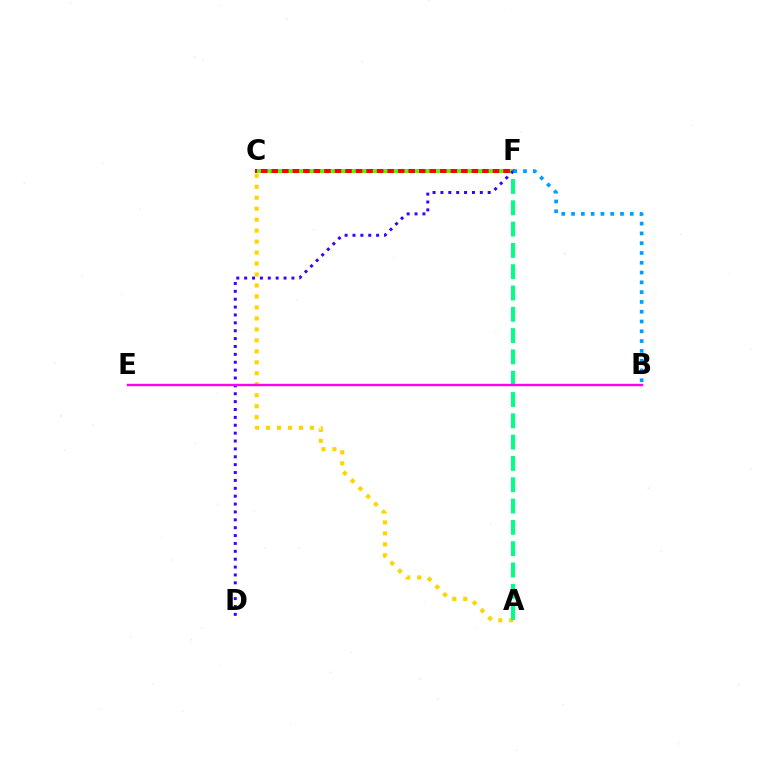{('C', 'F'): [{'color': '#ff0000', 'line_style': 'solid', 'thickness': 2.91}, {'color': '#4fff00', 'line_style': 'dotted', 'thickness': 2.86}], ('A', 'C'): [{'color': '#ffd500', 'line_style': 'dotted', 'thickness': 2.98}], ('A', 'F'): [{'color': '#00ff86', 'line_style': 'dashed', 'thickness': 2.89}], ('D', 'F'): [{'color': '#3700ff', 'line_style': 'dotted', 'thickness': 2.14}], ('B', 'E'): [{'color': '#ff00ed', 'line_style': 'solid', 'thickness': 1.71}], ('B', 'F'): [{'color': '#009eff', 'line_style': 'dotted', 'thickness': 2.66}]}